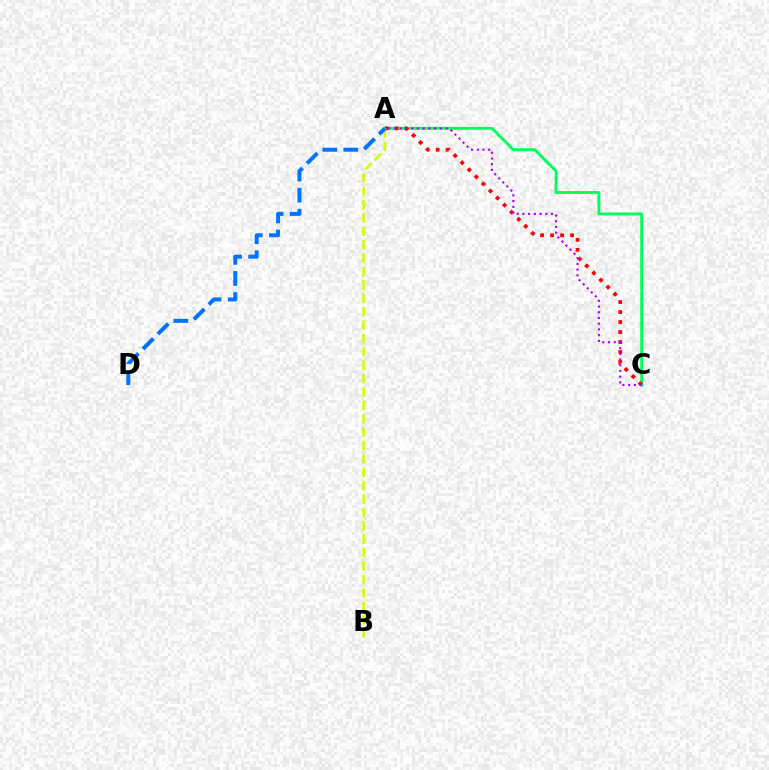{('A', 'C'): [{'color': '#00ff5c', 'line_style': 'solid', 'thickness': 2.08}, {'color': '#ff0000', 'line_style': 'dotted', 'thickness': 2.71}, {'color': '#b900ff', 'line_style': 'dotted', 'thickness': 1.55}], ('A', 'B'): [{'color': '#d1ff00', 'line_style': 'dashed', 'thickness': 1.82}], ('A', 'D'): [{'color': '#0074ff', 'line_style': 'dashed', 'thickness': 2.86}]}